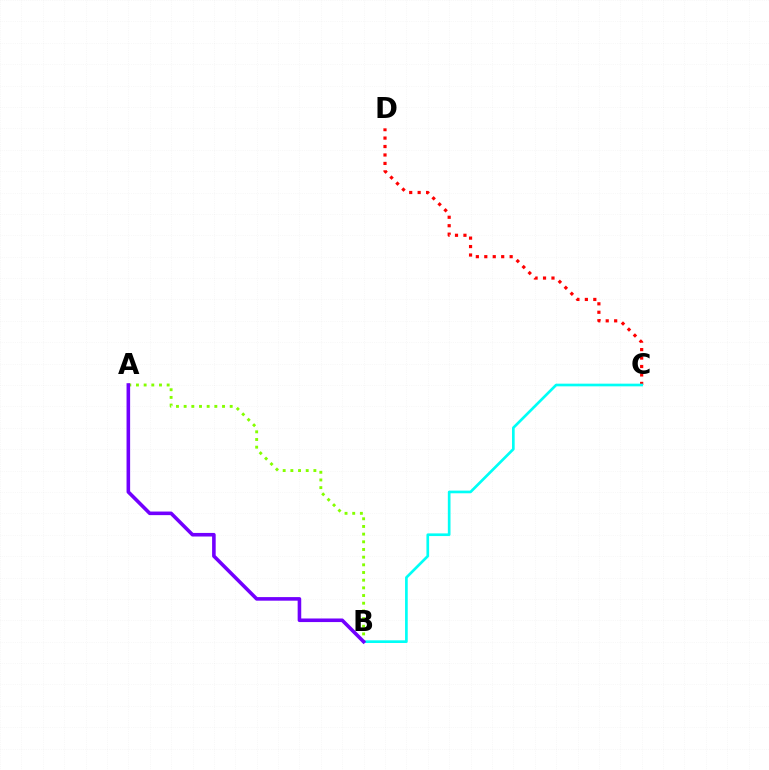{('C', 'D'): [{'color': '#ff0000', 'line_style': 'dotted', 'thickness': 2.3}], ('B', 'C'): [{'color': '#00fff6', 'line_style': 'solid', 'thickness': 1.93}], ('A', 'B'): [{'color': '#84ff00', 'line_style': 'dotted', 'thickness': 2.09}, {'color': '#7200ff', 'line_style': 'solid', 'thickness': 2.58}]}